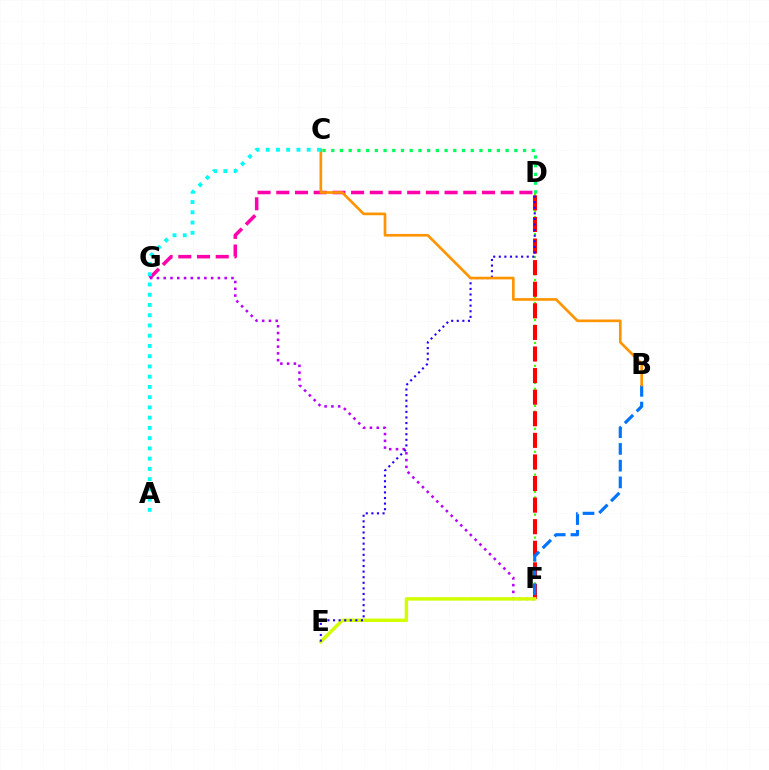{('D', 'G'): [{'color': '#ff00ac', 'line_style': 'dashed', 'thickness': 2.54}], ('F', 'G'): [{'color': '#b900ff', 'line_style': 'dotted', 'thickness': 1.84}], ('C', 'D'): [{'color': '#00ff5c', 'line_style': 'dotted', 'thickness': 2.37}], ('D', 'F'): [{'color': '#3dff00', 'line_style': 'dotted', 'thickness': 1.56}, {'color': '#ff0000', 'line_style': 'dashed', 'thickness': 2.93}], ('E', 'F'): [{'color': '#d1ff00', 'line_style': 'solid', 'thickness': 2.49}], ('D', 'E'): [{'color': '#2500ff', 'line_style': 'dotted', 'thickness': 1.52}], ('B', 'F'): [{'color': '#0074ff', 'line_style': 'dashed', 'thickness': 2.27}], ('B', 'C'): [{'color': '#ff9400', 'line_style': 'solid', 'thickness': 1.92}], ('A', 'C'): [{'color': '#00fff6', 'line_style': 'dotted', 'thickness': 2.78}]}